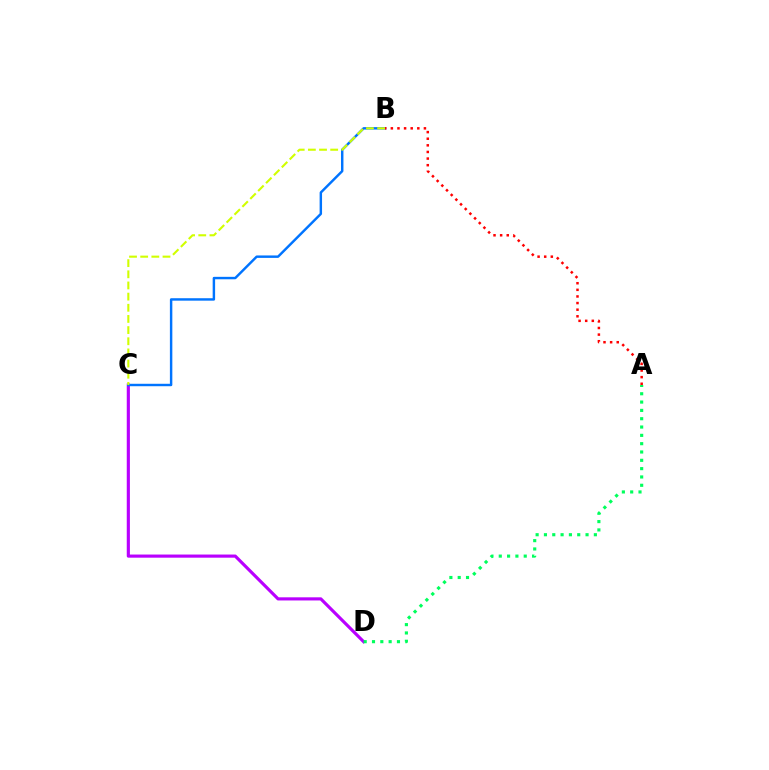{('C', 'D'): [{'color': '#b900ff', 'line_style': 'solid', 'thickness': 2.27}], ('B', 'C'): [{'color': '#0074ff', 'line_style': 'solid', 'thickness': 1.76}, {'color': '#d1ff00', 'line_style': 'dashed', 'thickness': 1.52}], ('A', 'B'): [{'color': '#ff0000', 'line_style': 'dotted', 'thickness': 1.8}], ('A', 'D'): [{'color': '#00ff5c', 'line_style': 'dotted', 'thickness': 2.26}]}